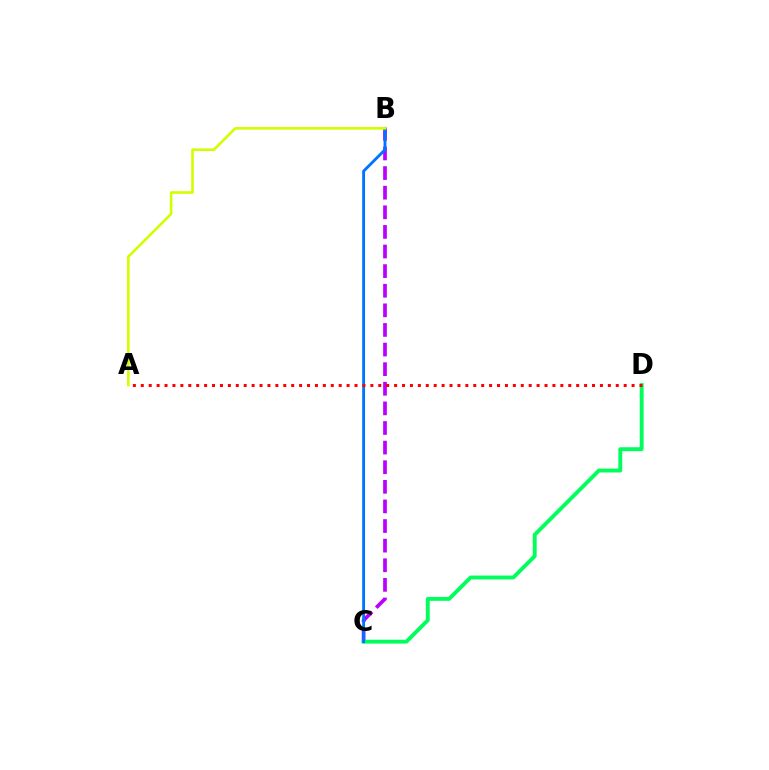{('B', 'C'): [{'color': '#b900ff', 'line_style': 'dashed', 'thickness': 2.66}, {'color': '#0074ff', 'line_style': 'solid', 'thickness': 2.05}], ('C', 'D'): [{'color': '#00ff5c', 'line_style': 'solid', 'thickness': 2.79}], ('A', 'B'): [{'color': '#d1ff00', 'line_style': 'solid', 'thickness': 1.89}], ('A', 'D'): [{'color': '#ff0000', 'line_style': 'dotted', 'thickness': 2.15}]}